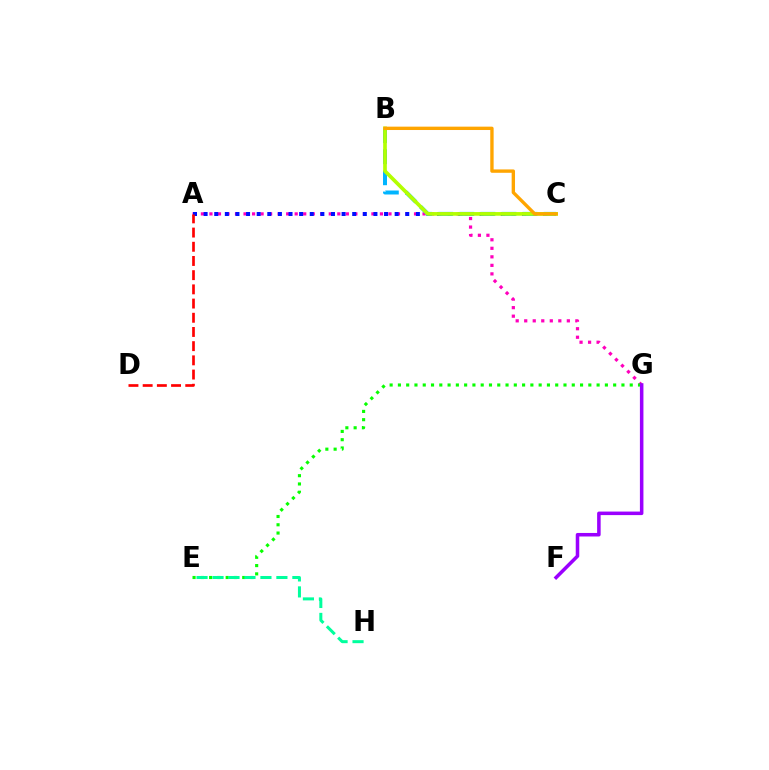{('A', 'G'): [{'color': '#ff00bd', 'line_style': 'dotted', 'thickness': 2.32}], ('E', 'G'): [{'color': '#08ff00', 'line_style': 'dotted', 'thickness': 2.25}], ('A', 'C'): [{'color': '#0010ff', 'line_style': 'dotted', 'thickness': 2.88}], ('B', 'C'): [{'color': '#00b5ff', 'line_style': 'dashed', 'thickness': 2.86}, {'color': '#b3ff00', 'line_style': 'solid', 'thickness': 2.64}, {'color': '#ffa500', 'line_style': 'solid', 'thickness': 2.42}], ('F', 'G'): [{'color': '#9b00ff', 'line_style': 'solid', 'thickness': 2.54}], ('E', 'H'): [{'color': '#00ff9d', 'line_style': 'dashed', 'thickness': 2.17}], ('A', 'D'): [{'color': '#ff0000', 'line_style': 'dashed', 'thickness': 1.93}]}